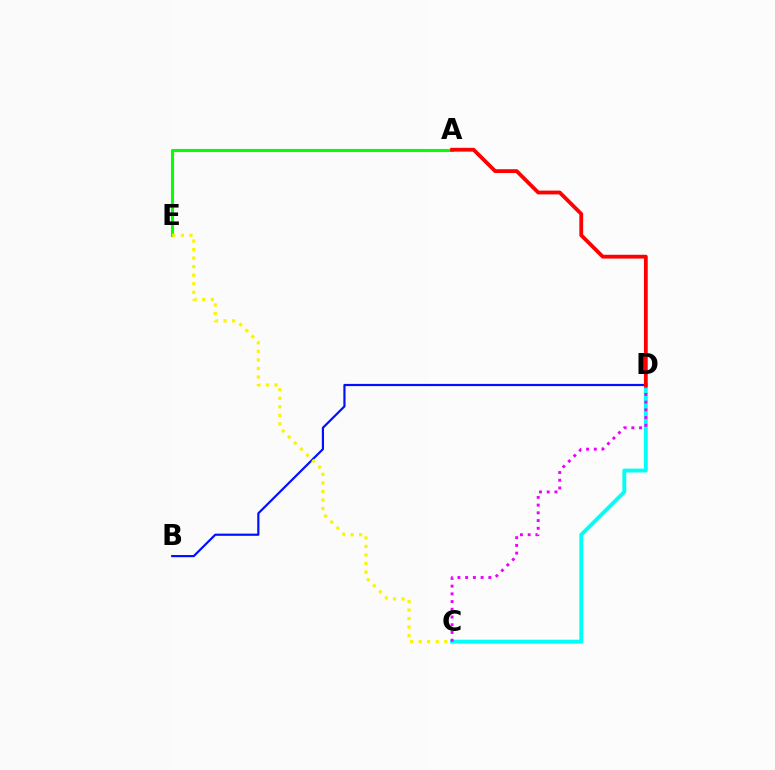{('A', 'E'): [{'color': '#08ff00', 'line_style': 'solid', 'thickness': 2.23}], ('B', 'D'): [{'color': '#0010ff', 'line_style': 'solid', 'thickness': 1.57}], ('C', 'D'): [{'color': '#00fff6', 'line_style': 'solid', 'thickness': 2.78}, {'color': '#ee00ff', 'line_style': 'dotted', 'thickness': 2.1}], ('C', 'E'): [{'color': '#fcf500', 'line_style': 'dotted', 'thickness': 2.32}], ('A', 'D'): [{'color': '#ff0000', 'line_style': 'solid', 'thickness': 2.74}]}